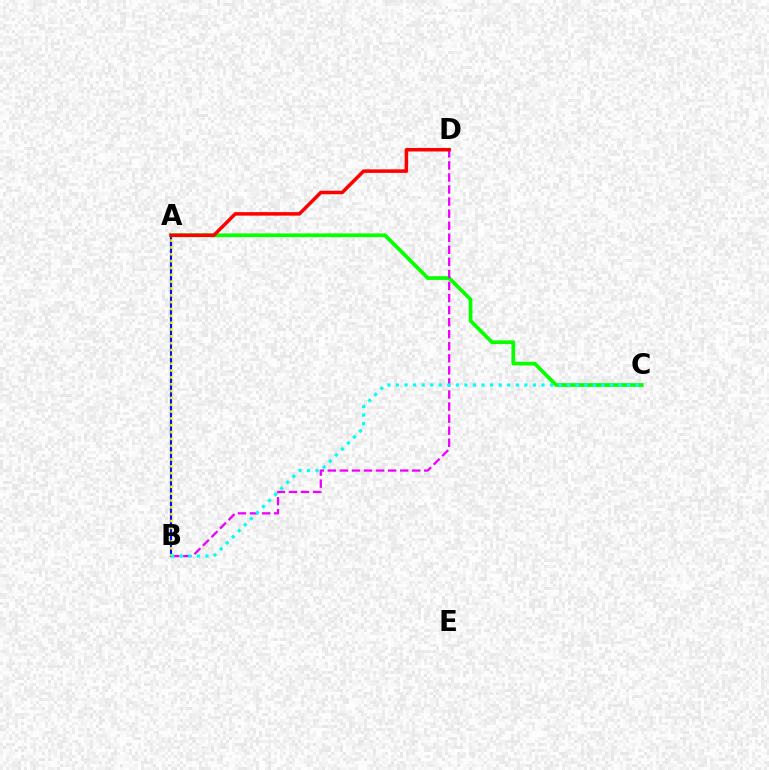{('A', 'B'): [{'color': '#0010ff', 'line_style': 'solid', 'thickness': 1.56}, {'color': '#fcf500', 'line_style': 'dotted', 'thickness': 1.86}], ('A', 'C'): [{'color': '#08ff00', 'line_style': 'solid', 'thickness': 2.68}], ('B', 'D'): [{'color': '#ee00ff', 'line_style': 'dashed', 'thickness': 1.64}], ('B', 'C'): [{'color': '#00fff6', 'line_style': 'dotted', 'thickness': 2.33}], ('A', 'D'): [{'color': '#ff0000', 'line_style': 'solid', 'thickness': 2.53}]}